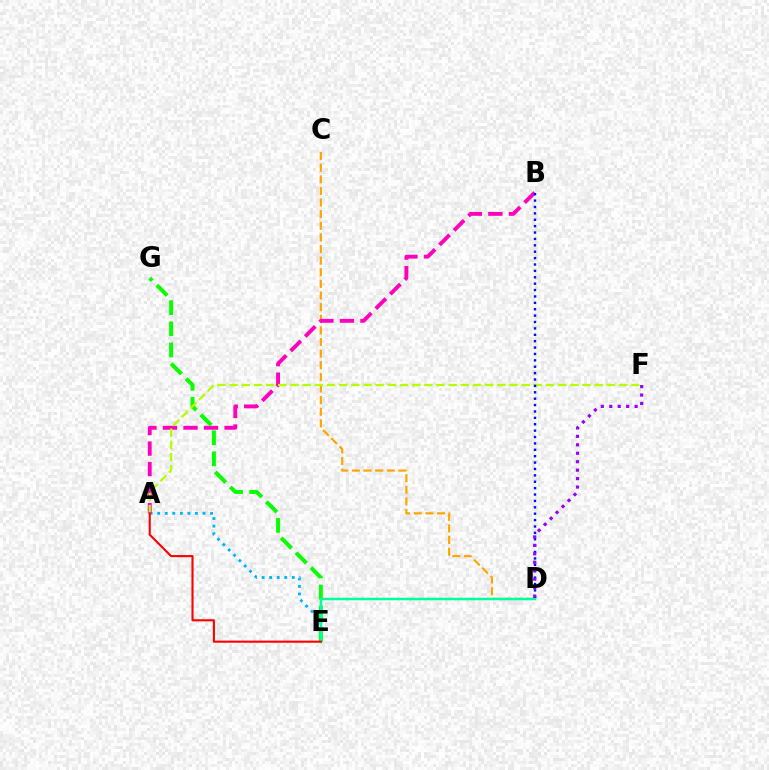{('C', 'D'): [{'color': '#ffa500', 'line_style': 'dashed', 'thickness': 1.58}], ('A', 'E'): [{'color': '#00b5ff', 'line_style': 'dotted', 'thickness': 2.05}, {'color': '#ff0000', 'line_style': 'solid', 'thickness': 1.52}], ('A', 'B'): [{'color': '#ff00bd', 'line_style': 'dashed', 'thickness': 2.79}], ('E', 'G'): [{'color': '#08ff00', 'line_style': 'dashed', 'thickness': 2.87}], ('A', 'F'): [{'color': '#b3ff00', 'line_style': 'dashed', 'thickness': 1.65}], ('D', 'E'): [{'color': '#00ff9d', 'line_style': 'solid', 'thickness': 1.79}], ('B', 'D'): [{'color': '#0010ff', 'line_style': 'dotted', 'thickness': 1.74}], ('D', 'F'): [{'color': '#9b00ff', 'line_style': 'dotted', 'thickness': 2.3}]}